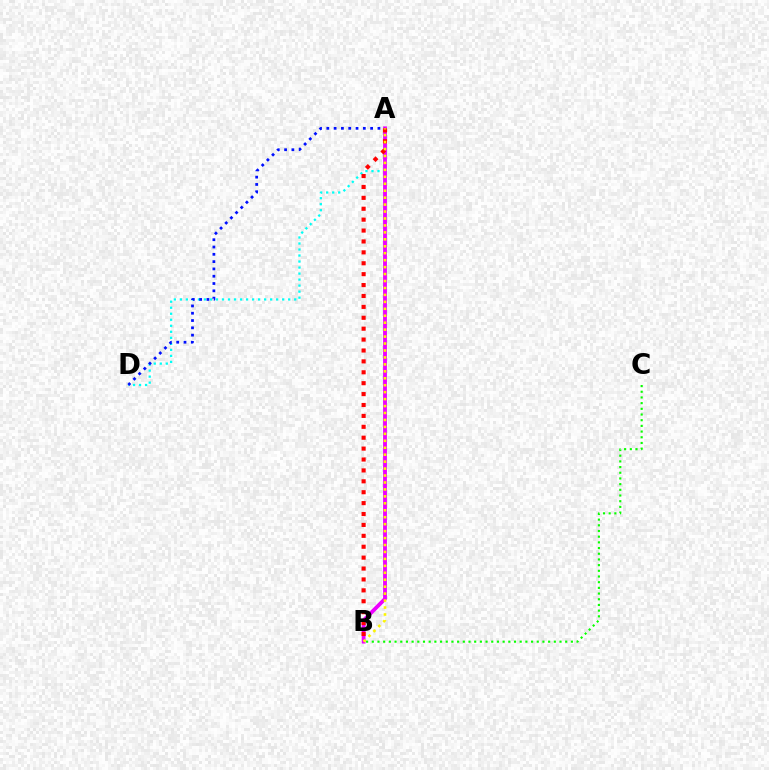{('A', 'D'): [{'color': '#00fff6', 'line_style': 'dotted', 'thickness': 1.64}, {'color': '#0010ff', 'line_style': 'dotted', 'thickness': 1.98}], ('A', 'B'): [{'color': '#ee00ff', 'line_style': 'solid', 'thickness': 2.76}, {'color': '#ff0000', 'line_style': 'dotted', 'thickness': 2.96}, {'color': '#fcf500', 'line_style': 'dotted', 'thickness': 1.89}], ('B', 'C'): [{'color': '#08ff00', 'line_style': 'dotted', 'thickness': 1.55}]}